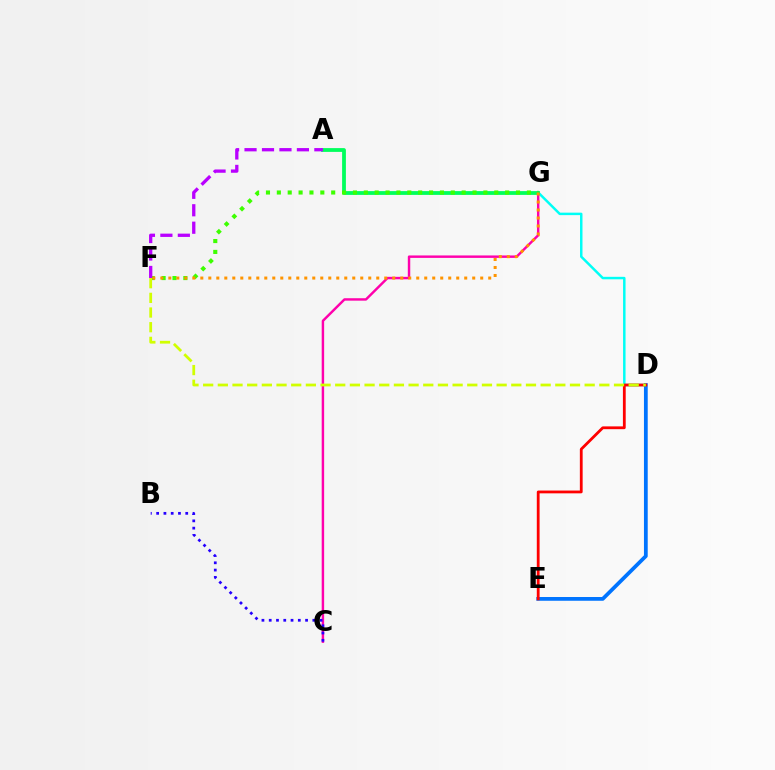{('D', 'G'): [{'color': '#00fff6', 'line_style': 'solid', 'thickness': 1.78}], ('C', 'G'): [{'color': '#ff00ac', 'line_style': 'solid', 'thickness': 1.76}], ('D', 'E'): [{'color': '#0074ff', 'line_style': 'solid', 'thickness': 2.71}, {'color': '#ff0000', 'line_style': 'solid', 'thickness': 2.01}], ('A', 'G'): [{'color': '#00ff5c', 'line_style': 'solid', 'thickness': 2.72}], ('F', 'G'): [{'color': '#3dff00', 'line_style': 'dotted', 'thickness': 2.95}, {'color': '#ff9400', 'line_style': 'dotted', 'thickness': 2.17}], ('A', 'F'): [{'color': '#b900ff', 'line_style': 'dashed', 'thickness': 2.37}], ('B', 'C'): [{'color': '#2500ff', 'line_style': 'dotted', 'thickness': 1.98}], ('D', 'F'): [{'color': '#d1ff00', 'line_style': 'dashed', 'thickness': 1.99}]}